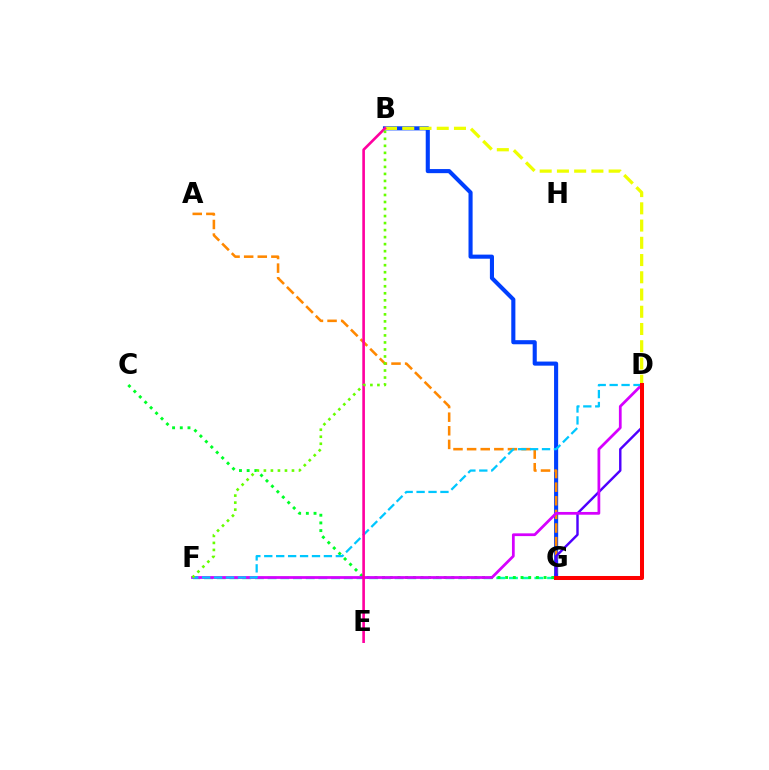{('B', 'G'): [{'color': '#003fff', 'line_style': 'solid', 'thickness': 2.95}], ('F', 'G'): [{'color': '#00ffaf', 'line_style': 'dashed', 'thickness': 1.73}], ('A', 'G'): [{'color': '#ff8800', 'line_style': 'dashed', 'thickness': 1.85}], ('C', 'G'): [{'color': '#00ff27', 'line_style': 'dotted', 'thickness': 2.09}], ('D', 'G'): [{'color': '#4f00ff', 'line_style': 'solid', 'thickness': 1.74}, {'color': '#ff0000', 'line_style': 'solid', 'thickness': 2.89}], ('D', 'F'): [{'color': '#d600ff', 'line_style': 'solid', 'thickness': 1.98}, {'color': '#00c7ff', 'line_style': 'dashed', 'thickness': 1.62}], ('B', 'D'): [{'color': '#eeff00', 'line_style': 'dashed', 'thickness': 2.34}], ('B', 'E'): [{'color': '#ff00a0', 'line_style': 'solid', 'thickness': 1.9}], ('B', 'F'): [{'color': '#66ff00', 'line_style': 'dotted', 'thickness': 1.91}]}